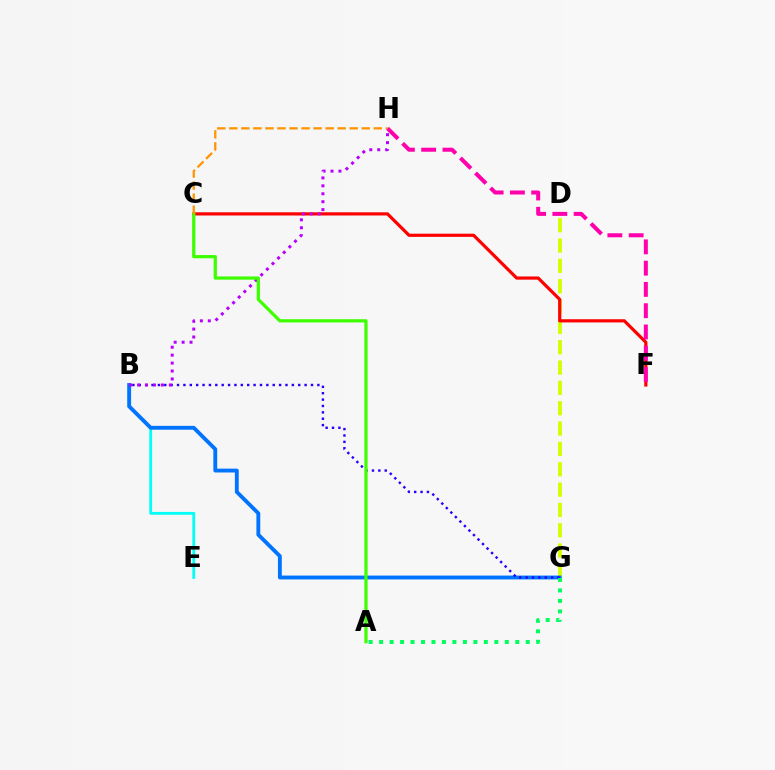{('D', 'G'): [{'color': '#d1ff00', 'line_style': 'dashed', 'thickness': 2.76}], ('B', 'E'): [{'color': '#00fff6', 'line_style': 'solid', 'thickness': 2.02}], ('B', 'G'): [{'color': '#0074ff', 'line_style': 'solid', 'thickness': 2.77}, {'color': '#2500ff', 'line_style': 'dotted', 'thickness': 1.73}], ('C', 'F'): [{'color': '#ff0000', 'line_style': 'solid', 'thickness': 2.3}], ('A', 'G'): [{'color': '#00ff5c', 'line_style': 'dotted', 'thickness': 2.85}], ('B', 'H'): [{'color': '#b900ff', 'line_style': 'dotted', 'thickness': 2.16}], ('F', 'H'): [{'color': '#ff00ac', 'line_style': 'dashed', 'thickness': 2.89}], ('A', 'C'): [{'color': '#3dff00', 'line_style': 'solid', 'thickness': 2.32}], ('C', 'H'): [{'color': '#ff9400', 'line_style': 'dashed', 'thickness': 1.64}]}